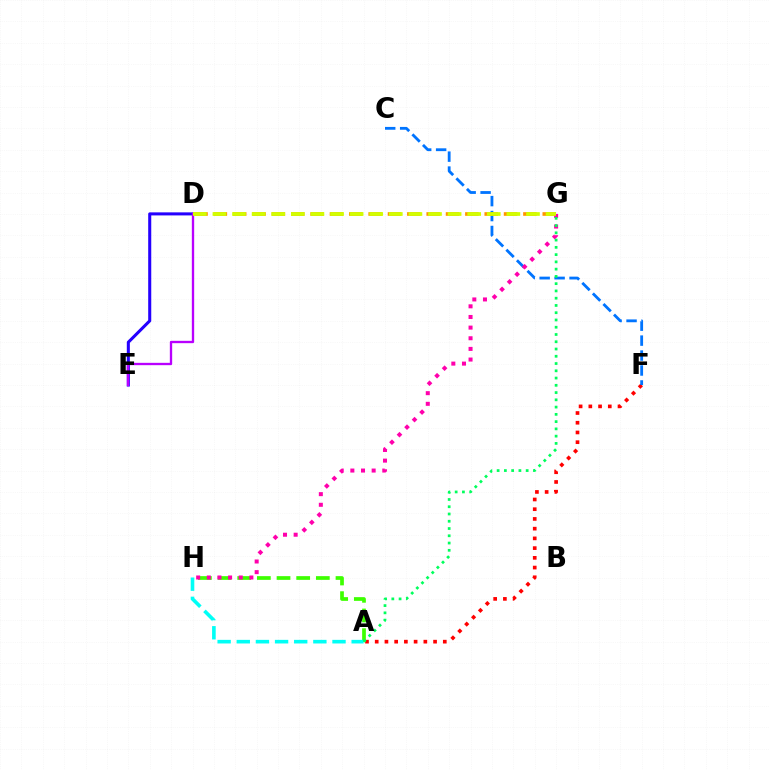{('A', 'F'): [{'color': '#ff0000', 'line_style': 'dotted', 'thickness': 2.64}], ('C', 'F'): [{'color': '#0074ff', 'line_style': 'dashed', 'thickness': 2.03}], ('D', 'E'): [{'color': '#2500ff', 'line_style': 'solid', 'thickness': 2.2}, {'color': '#b900ff', 'line_style': 'solid', 'thickness': 1.68}], ('A', 'H'): [{'color': '#3dff00', 'line_style': 'dashed', 'thickness': 2.67}, {'color': '#00fff6', 'line_style': 'dashed', 'thickness': 2.6}], ('D', 'G'): [{'color': '#ff9400', 'line_style': 'dashed', 'thickness': 2.63}, {'color': '#d1ff00', 'line_style': 'dashed', 'thickness': 2.66}], ('G', 'H'): [{'color': '#ff00ac', 'line_style': 'dotted', 'thickness': 2.89}], ('A', 'G'): [{'color': '#00ff5c', 'line_style': 'dotted', 'thickness': 1.97}]}